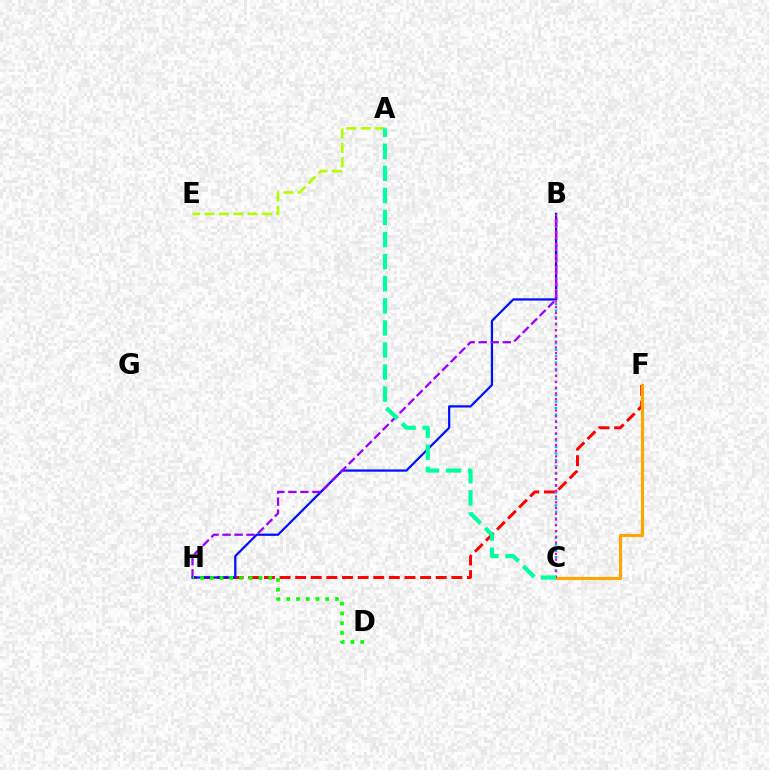{('A', 'E'): [{'color': '#b3ff00', 'line_style': 'dashed', 'thickness': 1.95}], ('B', 'C'): [{'color': '#00b5ff', 'line_style': 'dotted', 'thickness': 1.76}, {'color': '#ff00bd', 'line_style': 'dotted', 'thickness': 1.56}], ('F', 'H'): [{'color': '#ff0000', 'line_style': 'dashed', 'thickness': 2.12}], ('B', 'H'): [{'color': '#0010ff', 'line_style': 'solid', 'thickness': 1.61}, {'color': '#9b00ff', 'line_style': 'dashed', 'thickness': 1.63}], ('C', 'F'): [{'color': '#ffa500', 'line_style': 'solid', 'thickness': 2.26}], ('D', 'H'): [{'color': '#08ff00', 'line_style': 'dotted', 'thickness': 2.65}], ('A', 'C'): [{'color': '#00ff9d', 'line_style': 'dashed', 'thickness': 3.0}]}